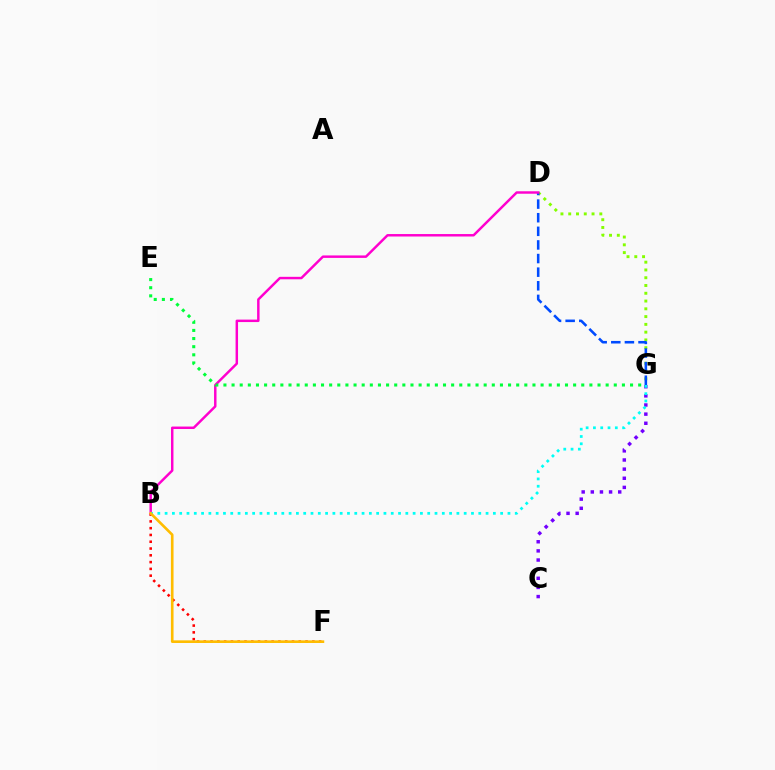{('C', 'G'): [{'color': '#7200ff', 'line_style': 'dotted', 'thickness': 2.48}], ('B', 'F'): [{'color': '#ff0000', 'line_style': 'dotted', 'thickness': 1.84}, {'color': '#ffbd00', 'line_style': 'solid', 'thickness': 1.9}], ('D', 'G'): [{'color': '#84ff00', 'line_style': 'dotted', 'thickness': 2.11}, {'color': '#004bff', 'line_style': 'dashed', 'thickness': 1.85}], ('B', 'D'): [{'color': '#ff00cf', 'line_style': 'solid', 'thickness': 1.77}], ('B', 'G'): [{'color': '#00fff6', 'line_style': 'dotted', 'thickness': 1.98}], ('E', 'G'): [{'color': '#00ff39', 'line_style': 'dotted', 'thickness': 2.21}]}